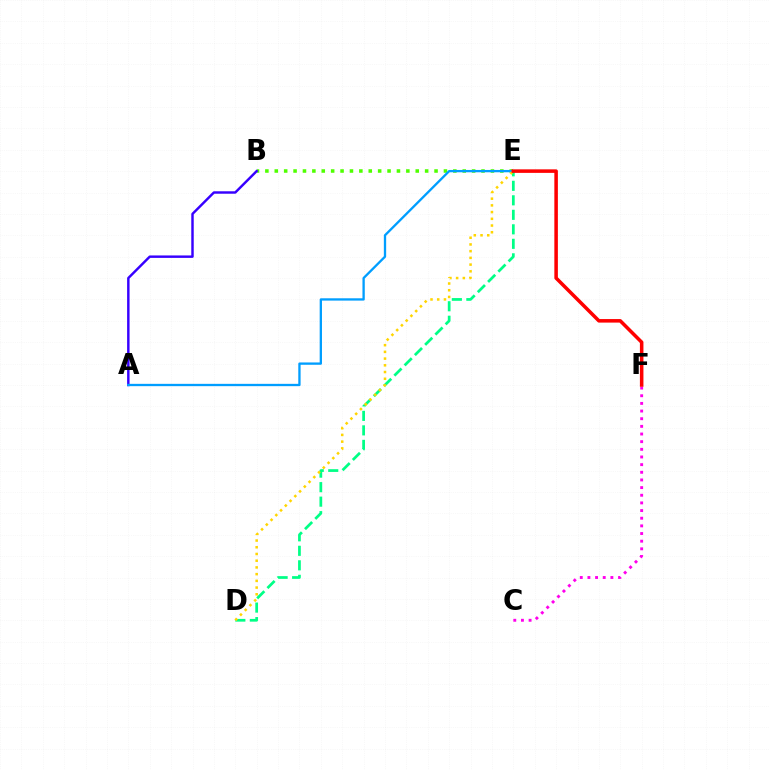{('B', 'E'): [{'color': '#4fff00', 'line_style': 'dotted', 'thickness': 2.55}], ('A', 'B'): [{'color': '#3700ff', 'line_style': 'solid', 'thickness': 1.76}], ('C', 'F'): [{'color': '#ff00ed', 'line_style': 'dotted', 'thickness': 2.08}], ('D', 'E'): [{'color': '#00ff86', 'line_style': 'dashed', 'thickness': 1.97}, {'color': '#ffd500', 'line_style': 'dotted', 'thickness': 1.83}], ('A', 'E'): [{'color': '#009eff', 'line_style': 'solid', 'thickness': 1.67}], ('E', 'F'): [{'color': '#ff0000', 'line_style': 'solid', 'thickness': 2.54}]}